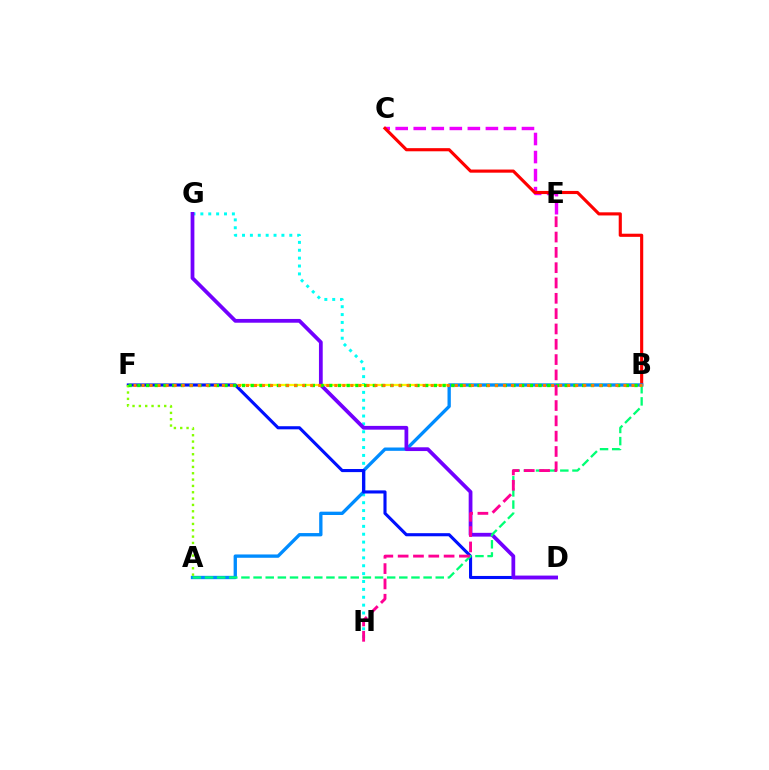{('G', 'H'): [{'color': '#00fff6', 'line_style': 'dotted', 'thickness': 2.14}], ('B', 'F'): [{'color': '#fcf500', 'line_style': 'solid', 'thickness': 1.64}, {'color': '#08ff00', 'line_style': 'dotted', 'thickness': 2.37}, {'color': '#ff7c00', 'line_style': 'dotted', 'thickness': 2.18}], ('C', 'E'): [{'color': '#ee00ff', 'line_style': 'dashed', 'thickness': 2.45}], ('B', 'C'): [{'color': '#ff0000', 'line_style': 'solid', 'thickness': 2.25}], ('A', 'B'): [{'color': '#008cff', 'line_style': 'solid', 'thickness': 2.39}, {'color': '#00ff74', 'line_style': 'dashed', 'thickness': 1.65}], ('D', 'F'): [{'color': '#0010ff', 'line_style': 'solid', 'thickness': 2.24}], ('D', 'G'): [{'color': '#7200ff', 'line_style': 'solid', 'thickness': 2.71}], ('A', 'F'): [{'color': '#84ff00', 'line_style': 'dotted', 'thickness': 1.72}], ('E', 'H'): [{'color': '#ff0094', 'line_style': 'dashed', 'thickness': 2.08}]}